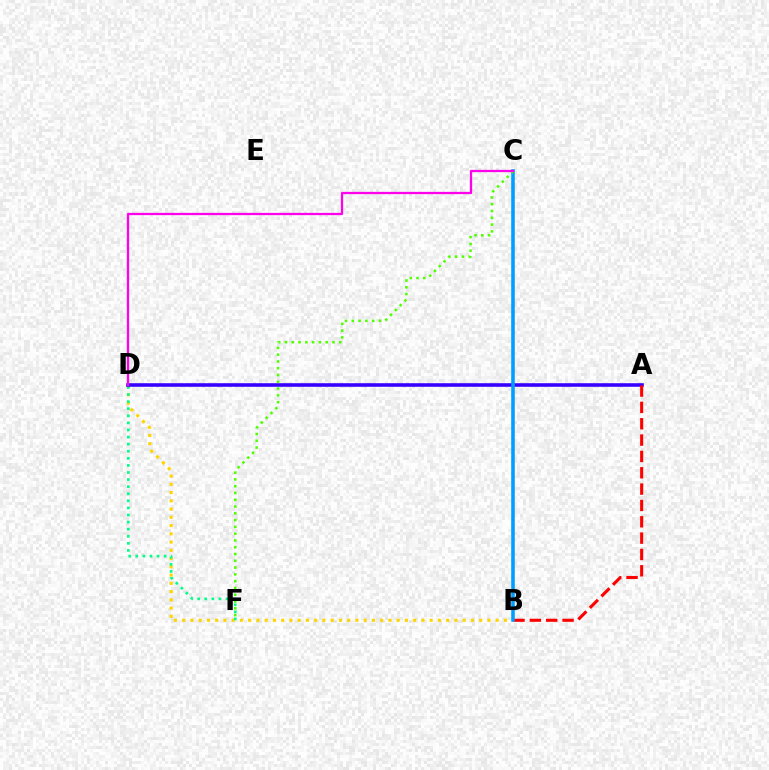{('B', 'D'): [{'color': '#ffd500', 'line_style': 'dotted', 'thickness': 2.24}], ('D', 'F'): [{'color': '#00ff86', 'line_style': 'dotted', 'thickness': 1.92}], ('A', 'D'): [{'color': '#3700ff', 'line_style': 'solid', 'thickness': 2.58}], ('A', 'B'): [{'color': '#ff0000', 'line_style': 'dashed', 'thickness': 2.22}], ('B', 'C'): [{'color': '#009eff', 'line_style': 'solid', 'thickness': 2.57}], ('C', 'F'): [{'color': '#4fff00', 'line_style': 'dotted', 'thickness': 1.84}], ('C', 'D'): [{'color': '#ff00ed', 'line_style': 'solid', 'thickness': 1.64}]}